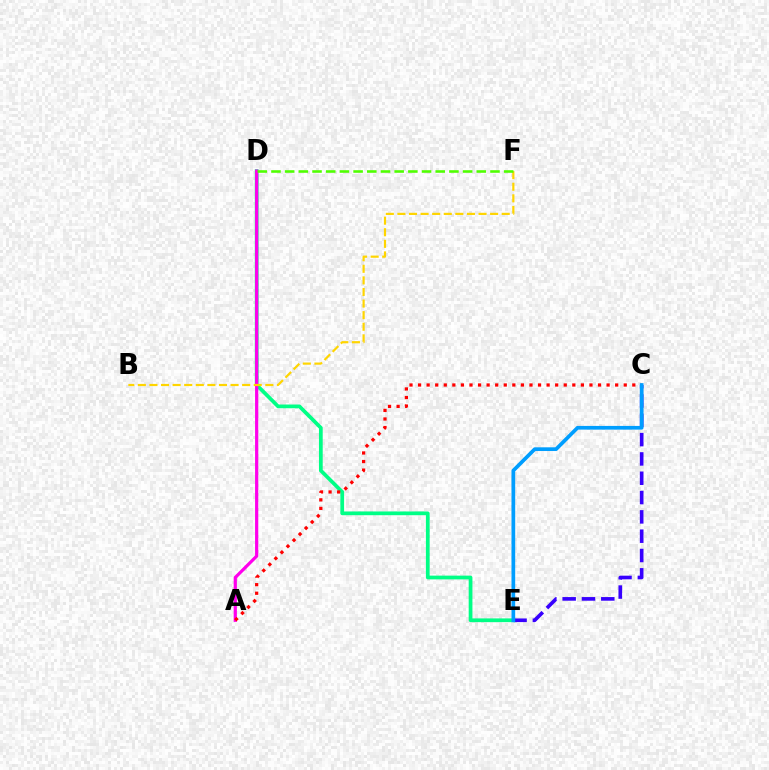{('D', 'E'): [{'color': '#00ff86', 'line_style': 'solid', 'thickness': 2.69}], ('C', 'E'): [{'color': '#3700ff', 'line_style': 'dashed', 'thickness': 2.62}, {'color': '#009eff', 'line_style': 'solid', 'thickness': 2.67}], ('A', 'D'): [{'color': '#ff00ed', 'line_style': 'solid', 'thickness': 2.31}], ('B', 'F'): [{'color': '#ffd500', 'line_style': 'dashed', 'thickness': 1.57}], ('D', 'F'): [{'color': '#4fff00', 'line_style': 'dashed', 'thickness': 1.86}], ('A', 'C'): [{'color': '#ff0000', 'line_style': 'dotted', 'thickness': 2.33}]}